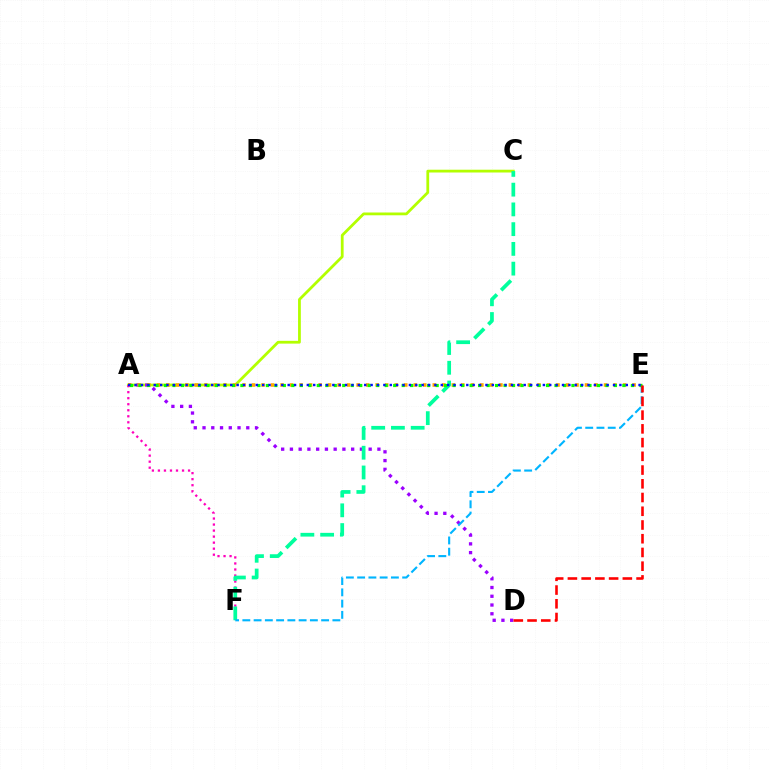{('A', 'C'): [{'color': '#b3ff00', 'line_style': 'solid', 'thickness': 2.0}], ('A', 'D'): [{'color': '#9b00ff', 'line_style': 'dotted', 'thickness': 2.38}], ('A', 'E'): [{'color': '#ffa500', 'line_style': 'dotted', 'thickness': 2.59}, {'color': '#08ff00', 'line_style': 'dotted', 'thickness': 2.31}, {'color': '#0010ff', 'line_style': 'dotted', 'thickness': 1.73}], ('A', 'F'): [{'color': '#ff00bd', 'line_style': 'dotted', 'thickness': 1.64}], ('C', 'F'): [{'color': '#00ff9d', 'line_style': 'dashed', 'thickness': 2.68}], ('E', 'F'): [{'color': '#00b5ff', 'line_style': 'dashed', 'thickness': 1.53}], ('D', 'E'): [{'color': '#ff0000', 'line_style': 'dashed', 'thickness': 1.87}]}